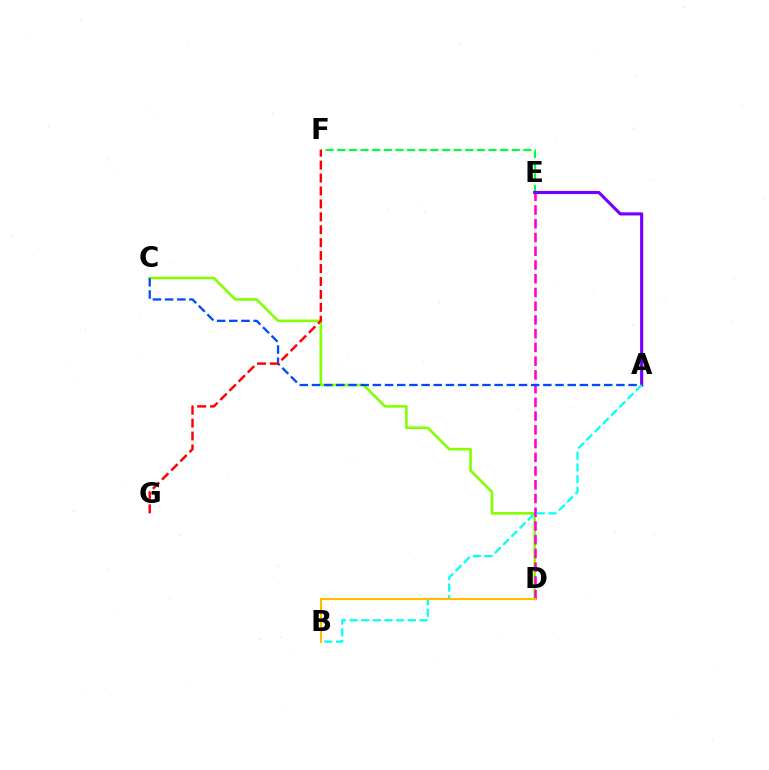{('C', 'D'): [{'color': '#84ff00', 'line_style': 'solid', 'thickness': 1.88}], ('D', 'E'): [{'color': '#ff00cf', 'line_style': 'dashed', 'thickness': 1.87}], ('A', 'C'): [{'color': '#004bff', 'line_style': 'dashed', 'thickness': 1.65}], ('E', 'F'): [{'color': '#00ff39', 'line_style': 'dashed', 'thickness': 1.58}], ('A', 'E'): [{'color': '#7200ff', 'line_style': 'solid', 'thickness': 2.25}], ('F', 'G'): [{'color': '#ff0000', 'line_style': 'dashed', 'thickness': 1.76}], ('A', 'B'): [{'color': '#00fff6', 'line_style': 'dashed', 'thickness': 1.58}], ('B', 'D'): [{'color': '#ffbd00', 'line_style': 'solid', 'thickness': 1.54}]}